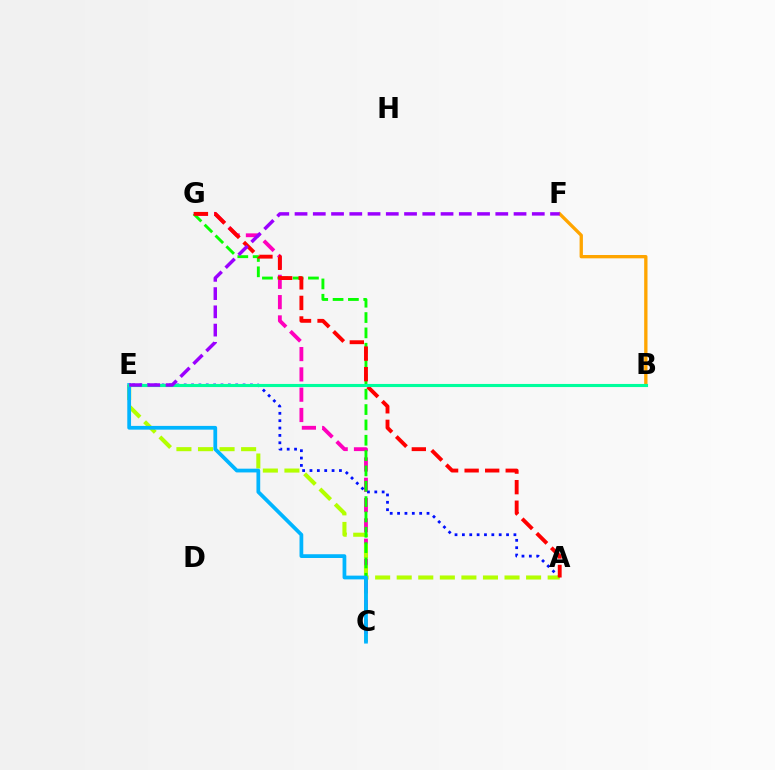{('B', 'F'): [{'color': '#ffa500', 'line_style': 'solid', 'thickness': 2.39}], ('C', 'G'): [{'color': '#ff00bd', 'line_style': 'dashed', 'thickness': 2.76}, {'color': '#08ff00', 'line_style': 'dashed', 'thickness': 2.08}], ('A', 'E'): [{'color': '#0010ff', 'line_style': 'dotted', 'thickness': 2.0}, {'color': '#b3ff00', 'line_style': 'dashed', 'thickness': 2.93}], ('C', 'E'): [{'color': '#00b5ff', 'line_style': 'solid', 'thickness': 2.7}], ('A', 'G'): [{'color': '#ff0000', 'line_style': 'dashed', 'thickness': 2.79}], ('B', 'E'): [{'color': '#00ff9d', 'line_style': 'solid', 'thickness': 2.23}], ('E', 'F'): [{'color': '#9b00ff', 'line_style': 'dashed', 'thickness': 2.48}]}